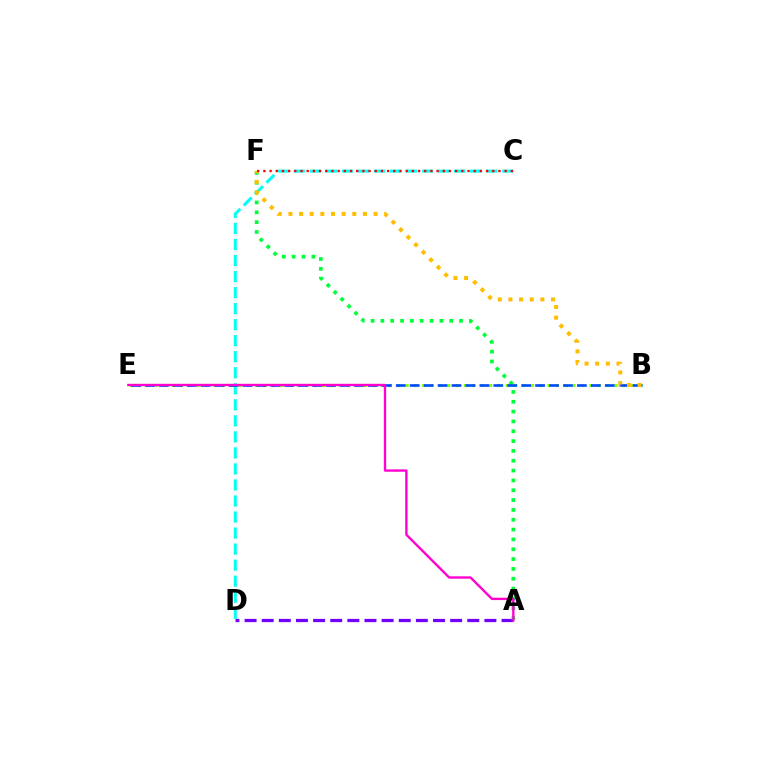{('A', 'D'): [{'color': '#7200ff', 'line_style': 'dashed', 'thickness': 2.33}], ('C', 'D'): [{'color': '#00fff6', 'line_style': 'dashed', 'thickness': 2.18}], ('B', 'E'): [{'color': '#84ff00', 'line_style': 'dotted', 'thickness': 2.27}, {'color': '#004bff', 'line_style': 'dashed', 'thickness': 1.89}], ('A', 'F'): [{'color': '#00ff39', 'line_style': 'dotted', 'thickness': 2.67}], ('B', 'F'): [{'color': '#ffbd00', 'line_style': 'dotted', 'thickness': 2.89}], ('A', 'E'): [{'color': '#ff00cf', 'line_style': 'solid', 'thickness': 1.7}], ('C', 'F'): [{'color': '#ff0000', 'line_style': 'dotted', 'thickness': 1.68}]}